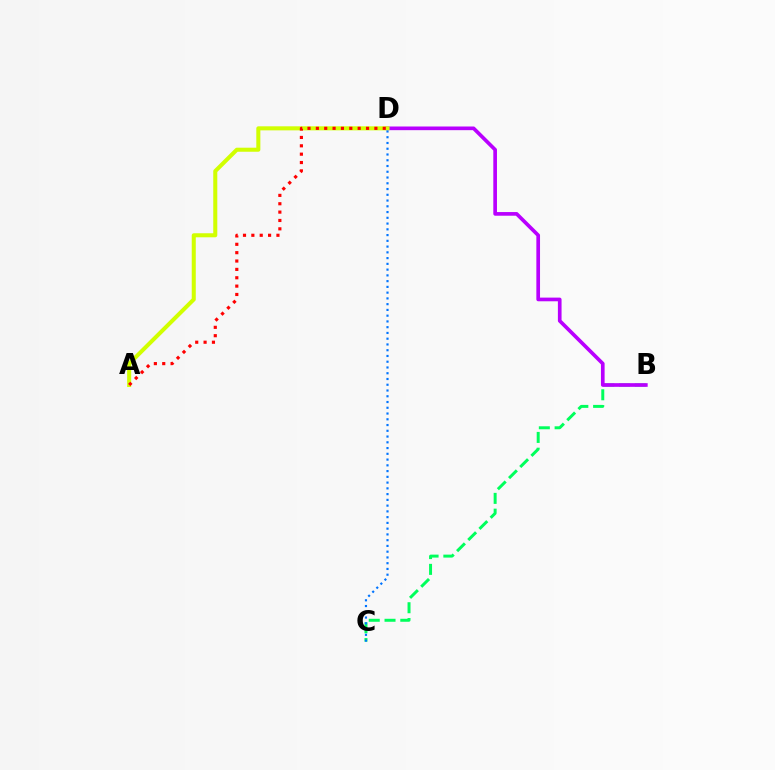{('B', 'C'): [{'color': '#00ff5c', 'line_style': 'dashed', 'thickness': 2.14}], ('B', 'D'): [{'color': '#b900ff', 'line_style': 'solid', 'thickness': 2.64}], ('A', 'D'): [{'color': '#d1ff00', 'line_style': 'solid', 'thickness': 2.91}, {'color': '#ff0000', 'line_style': 'dotted', 'thickness': 2.27}], ('C', 'D'): [{'color': '#0074ff', 'line_style': 'dotted', 'thickness': 1.56}]}